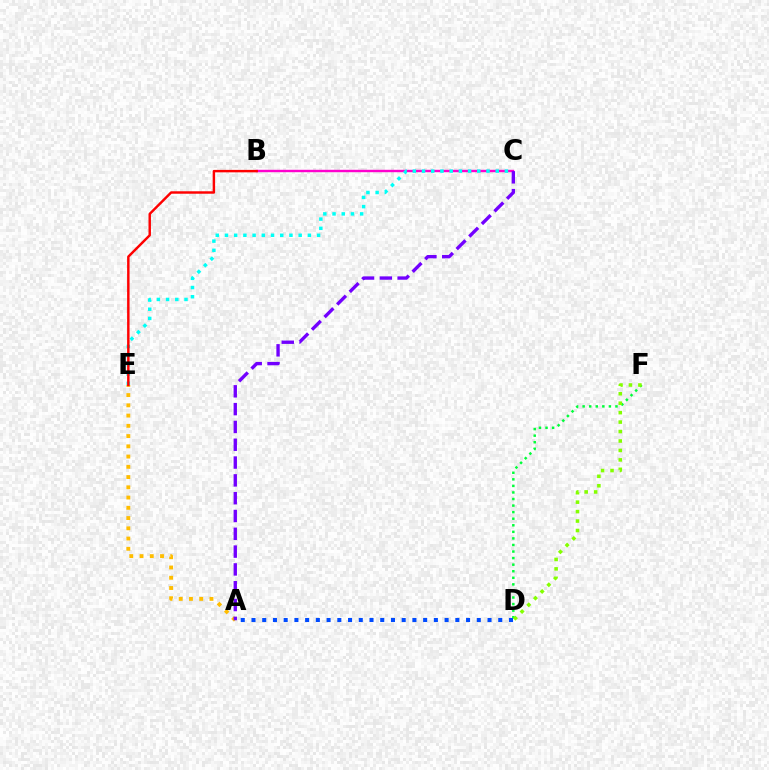{('D', 'F'): [{'color': '#00ff39', 'line_style': 'dotted', 'thickness': 1.78}, {'color': '#84ff00', 'line_style': 'dotted', 'thickness': 2.57}], ('A', 'E'): [{'color': '#ffbd00', 'line_style': 'dotted', 'thickness': 2.78}], ('A', 'D'): [{'color': '#004bff', 'line_style': 'dotted', 'thickness': 2.91}], ('B', 'C'): [{'color': '#ff00cf', 'line_style': 'solid', 'thickness': 1.74}], ('C', 'E'): [{'color': '#00fff6', 'line_style': 'dotted', 'thickness': 2.5}], ('A', 'C'): [{'color': '#7200ff', 'line_style': 'dashed', 'thickness': 2.42}], ('B', 'E'): [{'color': '#ff0000', 'line_style': 'solid', 'thickness': 1.76}]}